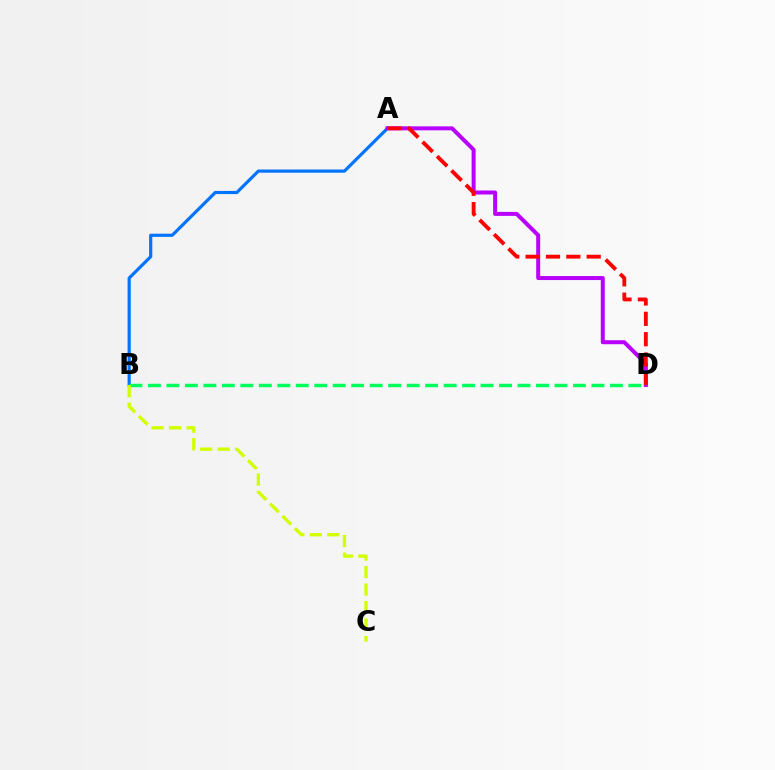{('A', 'B'): [{'color': '#0074ff', 'line_style': 'solid', 'thickness': 2.29}], ('A', 'D'): [{'color': '#b900ff', 'line_style': 'solid', 'thickness': 2.87}, {'color': '#ff0000', 'line_style': 'dashed', 'thickness': 2.76}], ('B', 'D'): [{'color': '#00ff5c', 'line_style': 'dashed', 'thickness': 2.51}], ('B', 'C'): [{'color': '#d1ff00', 'line_style': 'dashed', 'thickness': 2.38}]}